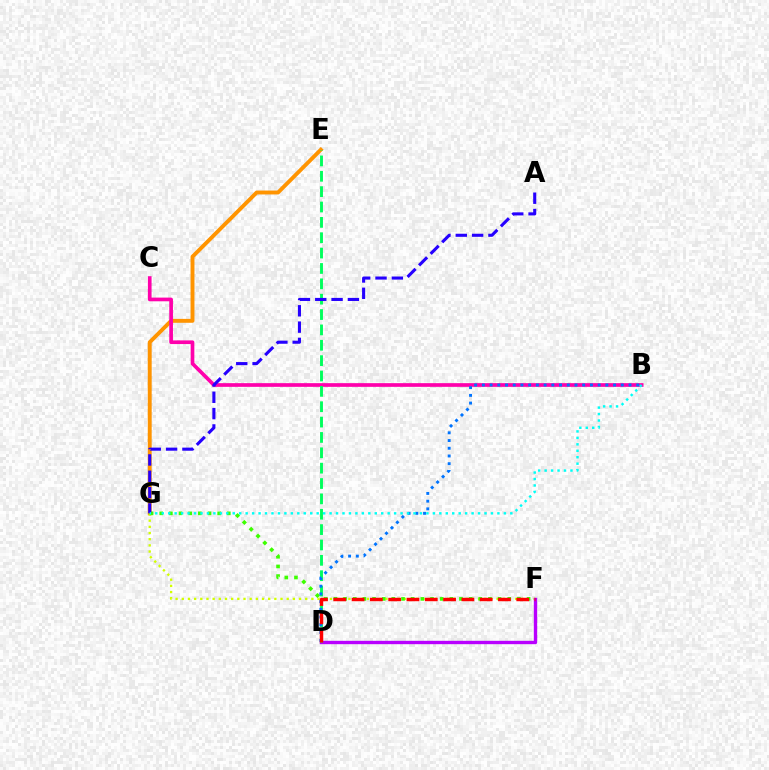{('E', 'G'): [{'color': '#ff9400', 'line_style': 'solid', 'thickness': 2.81}], ('F', 'G'): [{'color': '#d1ff00', 'line_style': 'dotted', 'thickness': 1.68}, {'color': '#3dff00', 'line_style': 'dotted', 'thickness': 2.62}], ('D', 'F'): [{'color': '#b900ff', 'line_style': 'solid', 'thickness': 2.42}, {'color': '#ff0000', 'line_style': 'dashed', 'thickness': 2.49}], ('B', 'C'): [{'color': '#ff00ac', 'line_style': 'solid', 'thickness': 2.66}], ('D', 'E'): [{'color': '#00ff5c', 'line_style': 'dashed', 'thickness': 2.09}], ('A', 'G'): [{'color': '#2500ff', 'line_style': 'dashed', 'thickness': 2.22}], ('B', 'D'): [{'color': '#0074ff', 'line_style': 'dotted', 'thickness': 2.1}], ('B', 'G'): [{'color': '#00fff6', 'line_style': 'dotted', 'thickness': 1.75}]}